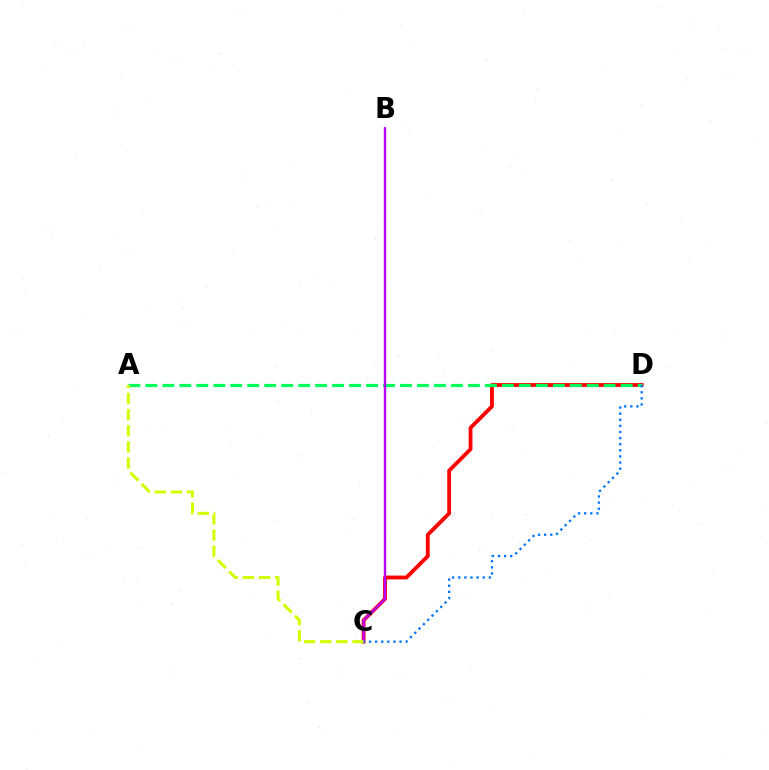{('C', 'D'): [{'color': '#ff0000', 'line_style': 'solid', 'thickness': 2.76}, {'color': '#0074ff', 'line_style': 'dotted', 'thickness': 1.66}], ('A', 'D'): [{'color': '#00ff5c', 'line_style': 'dashed', 'thickness': 2.31}], ('B', 'C'): [{'color': '#b900ff', 'line_style': 'solid', 'thickness': 1.72}], ('A', 'C'): [{'color': '#d1ff00', 'line_style': 'dashed', 'thickness': 2.19}]}